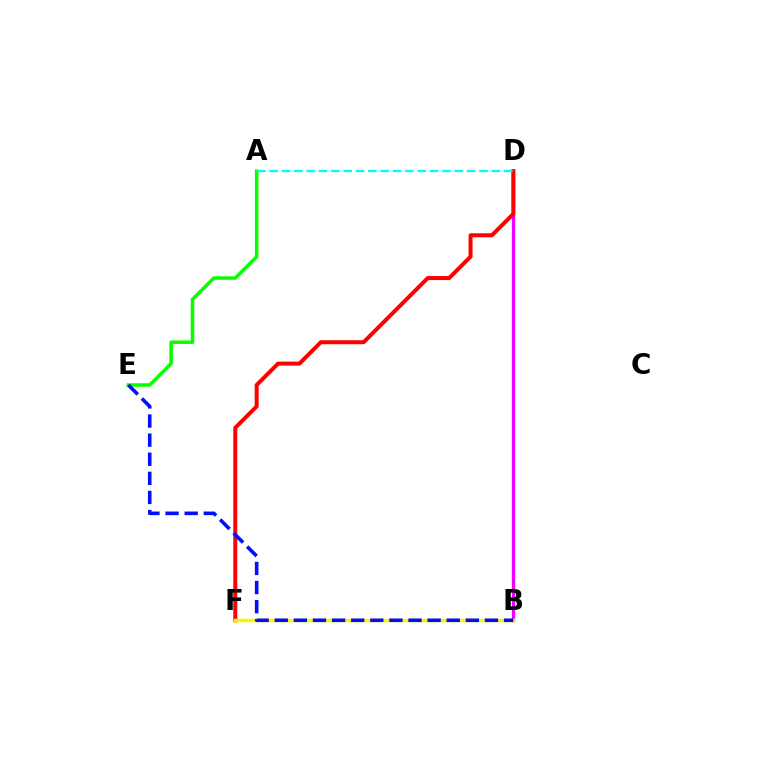{('B', 'D'): [{'color': '#ee00ff', 'line_style': 'solid', 'thickness': 2.37}], ('D', 'F'): [{'color': '#ff0000', 'line_style': 'solid', 'thickness': 2.88}], ('A', 'E'): [{'color': '#08ff00', 'line_style': 'solid', 'thickness': 2.53}], ('A', 'D'): [{'color': '#00fff6', 'line_style': 'dashed', 'thickness': 1.68}], ('B', 'F'): [{'color': '#fcf500', 'line_style': 'solid', 'thickness': 2.5}], ('B', 'E'): [{'color': '#0010ff', 'line_style': 'dashed', 'thickness': 2.6}]}